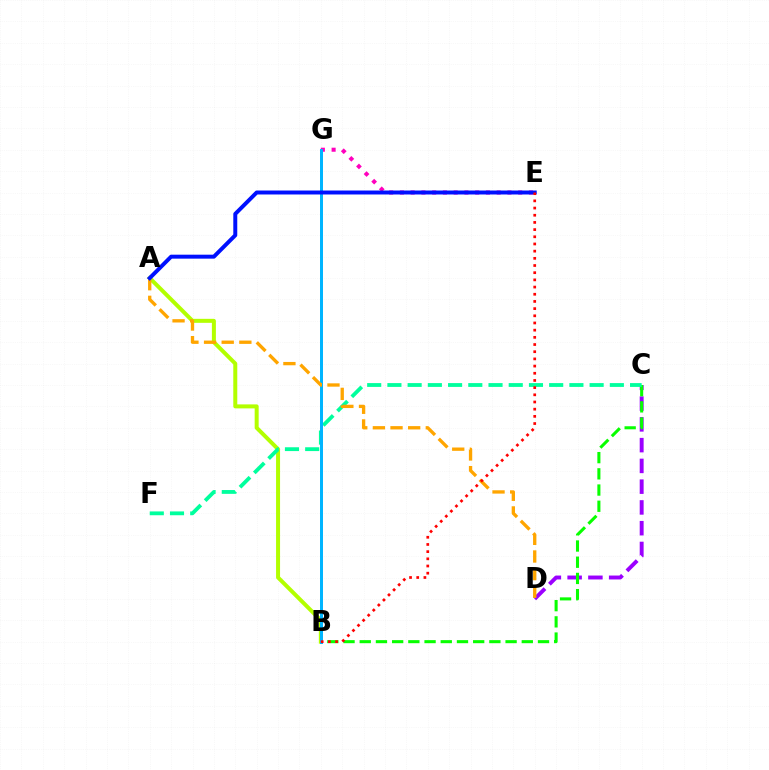{('C', 'D'): [{'color': '#9b00ff', 'line_style': 'dashed', 'thickness': 2.82}], ('A', 'B'): [{'color': '#b3ff00', 'line_style': 'solid', 'thickness': 2.88}], ('B', 'C'): [{'color': '#08ff00', 'line_style': 'dashed', 'thickness': 2.2}], ('E', 'G'): [{'color': '#ff00bd', 'line_style': 'dotted', 'thickness': 2.92}], ('C', 'F'): [{'color': '#00ff9d', 'line_style': 'dashed', 'thickness': 2.75}], ('B', 'G'): [{'color': '#00b5ff', 'line_style': 'solid', 'thickness': 2.15}], ('A', 'D'): [{'color': '#ffa500', 'line_style': 'dashed', 'thickness': 2.4}], ('A', 'E'): [{'color': '#0010ff', 'line_style': 'solid', 'thickness': 2.85}], ('B', 'E'): [{'color': '#ff0000', 'line_style': 'dotted', 'thickness': 1.95}]}